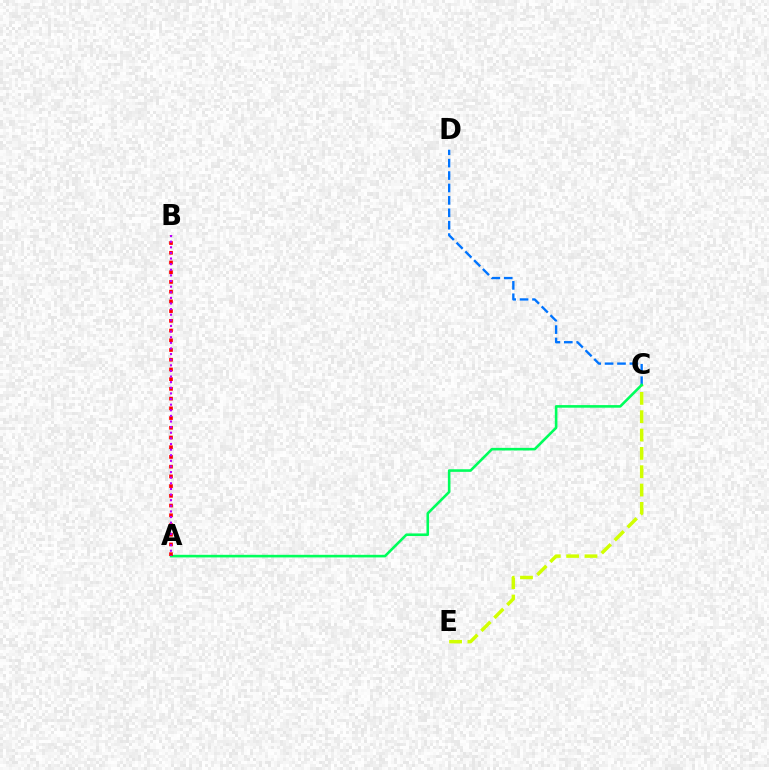{('C', 'E'): [{'color': '#d1ff00', 'line_style': 'dashed', 'thickness': 2.49}], ('C', 'D'): [{'color': '#0074ff', 'line_style': 'dashed', 'thickness': 1.69}], ('A', 'C'): [{'color': '#00ff5c', 'line_style': 'solid', 'thickness': 1.88}], ('A', 'B'): [{'color': '#ff0000', 'line_style': 'dotted', 'thickness': 2.64}, {'color': '#b900ff', 'line_style': 'dotted', 'thickness': 1.53}]}